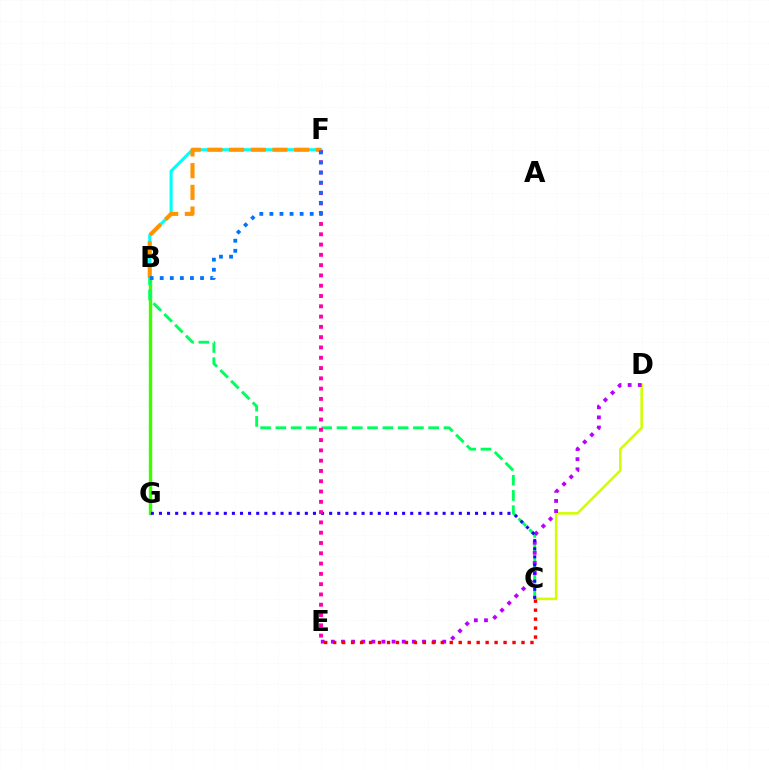{('B', 'G'): [{'color': '#3dff00', 'line_style': 'solid', 'thickness': 2.45}], ('C', 'D'): [{'color': '#d1ff00', 'line_style': 'solid', 'thickness': 1.84}], ('B', 'C'): [{'color': '#00ff5c', 'line_style': 'dashed', 'thickness': 2.08}], ('D', 'E'): [{'color': '#b900ff', 'line_style': 'dotted', 'thickness': 2.75}], ('C', 'G'): [{'color': '#2500ff', 'line_style': 'dotted', 'thickness': 2.2}], ('B', 'F'): [{'color': '#00fff6', 'line_style': 'solid', 'thickness': 2.23}, {'color': '#ff9400', 'line_style': 'dashed', 'thickness': 2.95}, {'color': '#0074ff', 'line_style': 'dotted', 'thickness': 2.74}], ('E', 'F'): [{'color': '#ff00ac', 'line_style': 'dotted', 'thickness': 2.8}], ('C', 'E'): [{'color': '#ff0000', 'line_style': 'dotted', 'thickness': 2.44}]}